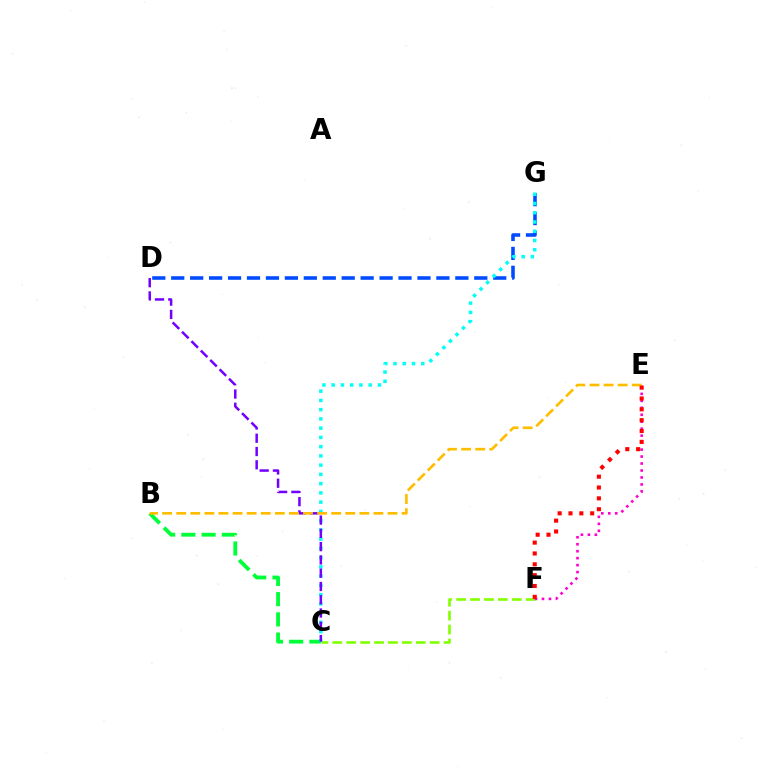{('C', 'F'): [{'color': '#84ff00', 'line_style': 'dashed', 'thickness': 1.89}], ('D', 'G'): [{'color': '#004bff', 'line_style': 'dashed', 'thickness': 2.57}], ('B', 'C'): [{'color': '#00ff39', 'line_style': 'dashed', 'thickness': 2.75}], ('C', 'G'): [{'color': '#00fff6', 'line_style': 'dotted', 'thickness': 2.51}], ('E', 'F'): [{'color': '#ff00cf', 'line_style': 'dotted', 'thickness': 1.89}, {'color': '#ff0000', 'line_style': 'dotted', 'thickness': 2.95}], ('C', 'D'): [{'color': '#7200ff', 'line_style': 'dashed', 'thickness': 1.8}], ('B', 'E'): [{'color': '#ffbd00', 'line_style': 'dashed', 'thickness': 1.91}]}